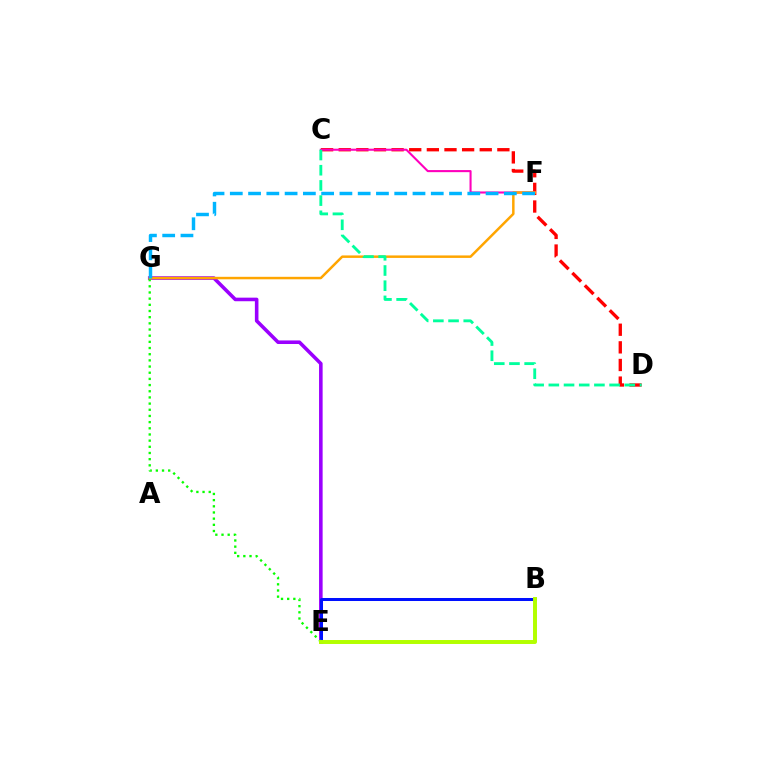{('C', 'D'): [{'color': '#ff0000', 'line_style': 'dashed', 'thickness': 2.39}, {'color': '#00ff9d', 'line_style': 'dashed', 'thickness': 2.06}], ('C', 'F'): [{'color': '#ff00bd', 'line_style': 'solid', 'thickness': 1.5}], ('E', 'G'): [{'color': '#9b00ff', 'line_style': 'solid', 'thickness': 2.58}, {'color': '#08ff00', 'line_style': 'dotted', 'thickness': 1.68}], ('B', 'E'): [{'color': '#0010ff', 'line_style': 'solid', 'thickness': 2.17}, {'color': '#b3ff00', 'line_style': 'solid', 'thickness': 2.85}], ('F', 'G'): [{'color': '#ffa500', 'line_style': 'solid', 'thickness': 1.79}, {'color': '#00b5ff', 'line_style': 'dashed', 'thickness': 2.48}]}